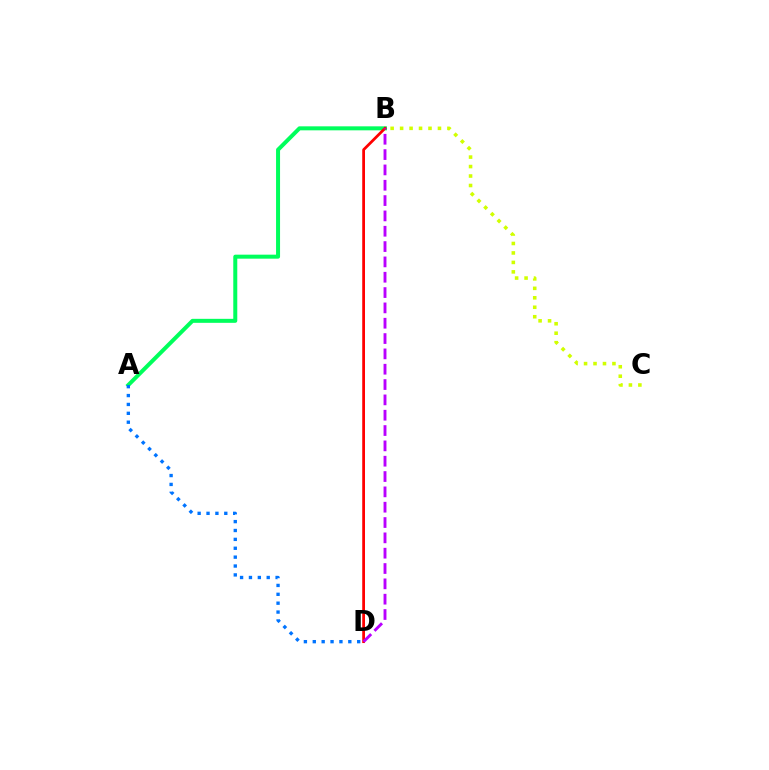{('A', 'B'): [{'color': '#00ff5c', 'line_style': 'solid', 'thickness': 2.88}], ('A', 'D'): [{'color': '#0074ff', 'line_style': 'dotted', 'thickness': 2.41}], ('B', 'D'): [{'color': '#ff0000', 'line_style': 'solid', 'thickness': 1.99}, {'color': '#b900ff', 'line_style': 'dashed', 'thickness': 2.08}], ('B', 'C'): [{'color': '#d1ff00', 'line_style': 'dotted', 'thickness': 2.57}]}